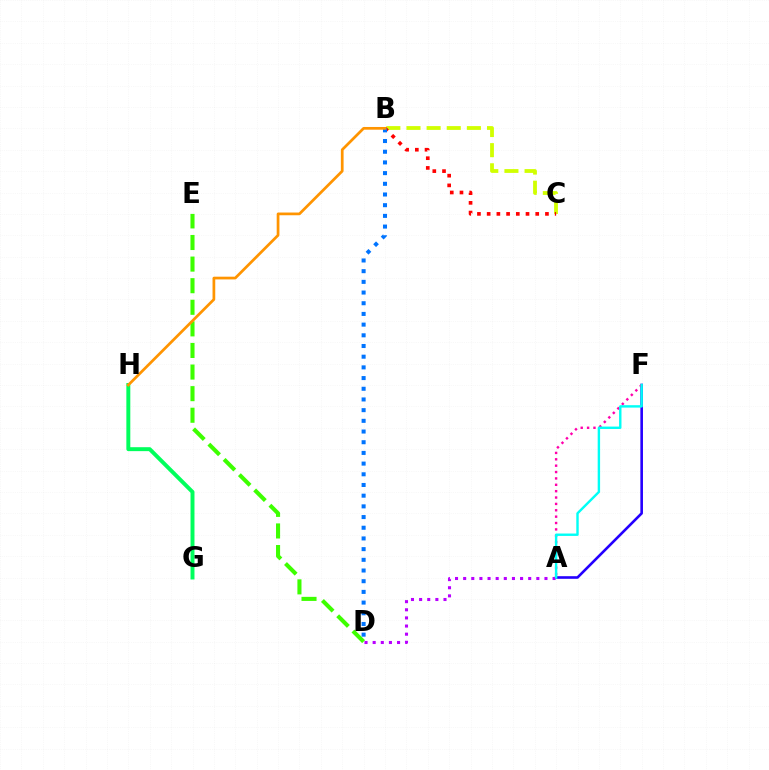{('A', 'F'): [{'color': '#2500ff', 'line_style': 'solid', 'thickness': 1.88}, {'color': '#ff00ac', 'line_style': 'dotted', 'thickness': 1.73}, {'color': '#00fff6', 'line_style': 'solid', 'thickness': 1.73}], ('G', 'H'): [{'color': '#00ff5c', 'line_style': 'solid', 'thickness': 2.84}], ('B', 'C'): [{'color': '#d1ff00', 'line_style': 'dashed', 'thickness': 2.74}, {'color': '#ff0000', 'line_style': 'dotted', 'thickness': 2.64}], ('D', 'E'): [{'color': '#3dff00', 'line_style': 'dashed', 'thickness': 2.93}], ('B', 'D'): [{'color': '#0074ff', 'line_style': 'dotted', 'thickness': 2.9}], ('A', 'D'): [{'color': '#b900ff', 'line_style': 'dotted', 'thickness': 2.21}], ('B', 'H'): [{'color': '#ff9400', 'line_style': 'solid', 'thickness': 1.96}]}